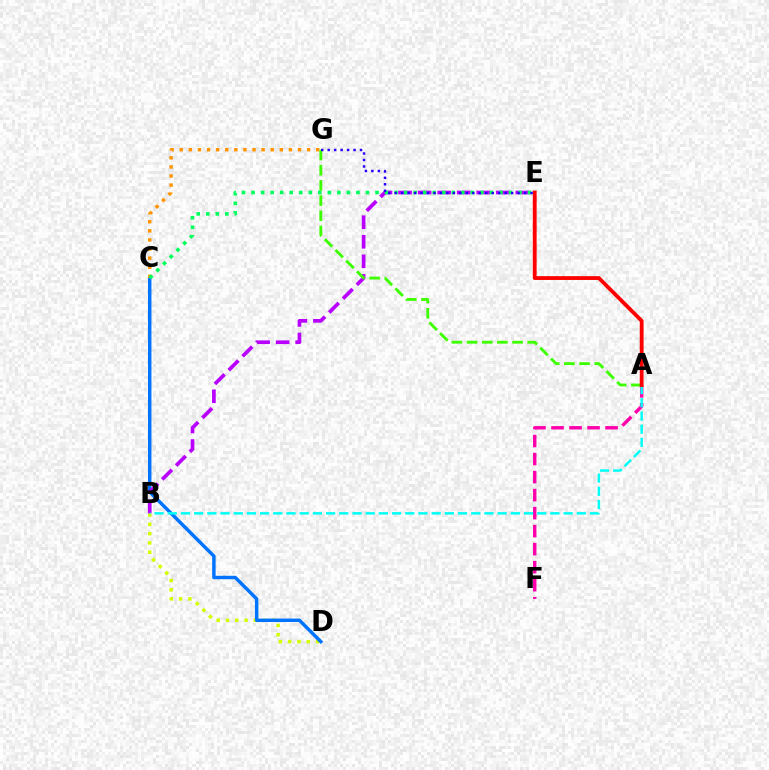{('A', 'F'): [{'color': '#ff00ac', 'line_style': 'dashed', 'thickness': 2.45}], ('B', 'D'): [{'color': '#d1ff00', 'line_style': 'dotted', 'thickness': 2.52}], ('C', 'D'): [{'color': '#0074ff', 'line_style': 'solid', 'thickness': 2.49}], ('B', 'E'): [{'color': '#b900ff', 'line_style': 'dashed', 'thickness': 2.66}], ('C', 'G'): [{'color': '#ff9400', 'line_style': 'dotted', 'thickness': 2.47}], ('C', 'E'): [{'color': '#00ff5c', 'line_style': 'dotted', 'thickness': 2.59}], ('A', 'B'): [{'color': '#00fff6', 'line_style': 'dashed', 'thickness': 1.79}], ('A', 'G'): [{'color': '#3dff00', 'line_style': 'dashed', 'thickness': 2.06}], ('A', 'E'): [{'color': '#ff0000', 'line_style': 'solid', 'thickness': 2.75}], ('E', 'G'): [{'color': '#2500ff', 'line_style': 'dotted', 'thickness': 1.76}]}